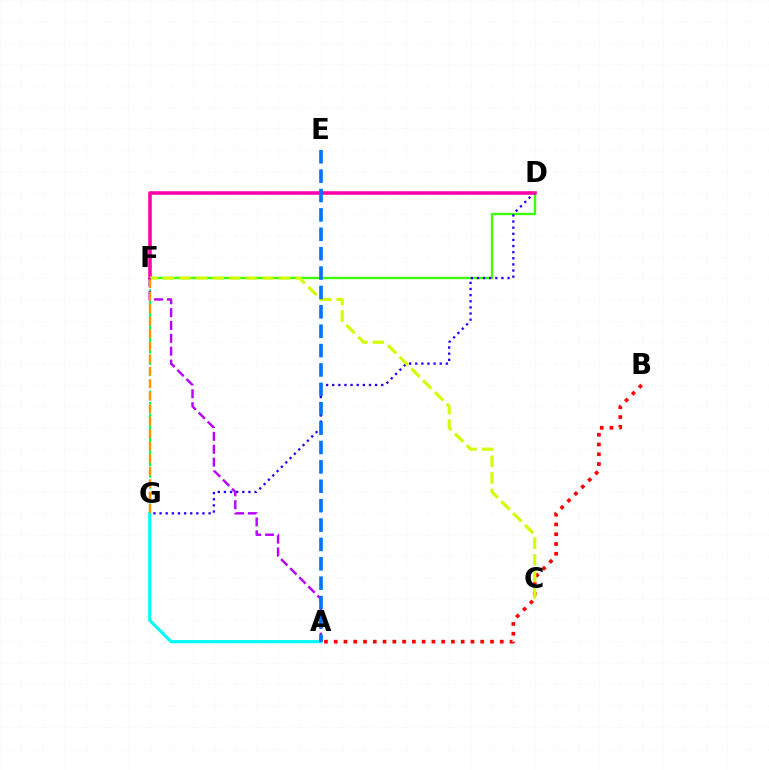{('A', 'B'): [{'color': '#ff0000', 'line_style': 'dotted', 'thickness': 2.65}], ('F', 'G'): [{'color': '#00ff5c', 'line_style': 'dashed', 'thickness': 1.53}, {'color': '#ff9400', 'line_style': 'dashed', 'thickness': 1.7}], ('D', 'F'): [{'color': '#3dff00', 'line_style': 'solid', 'thickness': 1.67}, {'color': '#ff00ac', 'line_style': 'solid', 'thickness': 2.55}], ('D', 'G'): [{'color': '#2500ff', 'line_style': 'dotted', 'thickness': 1.66}], ('A', 'G'): [{'color': '#00fff6', 'line_style': 'solid', 'thickness': 2.27}], ('C', 'F'): [{'color': '#d1ff00', 'line_style': 'dashed', 'thickness': 2.26}], ('A', 'F'): [{'color': '#b900ff', 'line_style': 'dashed', 'thickness': 1.75}], ('A', 'E'): [{'color': '#0074ff', 'line_style': 'dashed', 'thickness': 2.63}]}